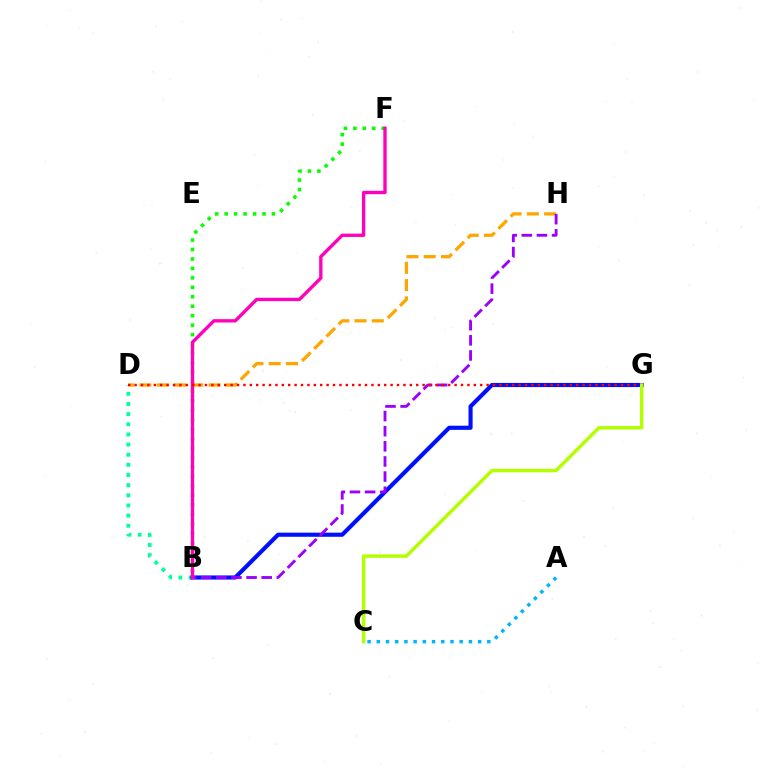{('B', 'D'): [{'color': '#00ff9d', 'line_style': 'dotted', 'thickness': 2.76}], ('D', 'H'): [{'color': '#ffa500', 'line_style': 'dashed', 'thickness': 2.34}], ('B', 'F'): [{'color': '#08ff00', 'line_style': 'dotted', 'thickness': 2.57}, {'color': '#ff00bd', 'line_style': 'solid', 'thickness': 2.41}], ('B', 'G'): [{'color': '#0010ff', 'line_style': 'solid', 'thickness': 2.97}], ('B', 'H'): [{'color': '#9b00ff', 'line_style': 'dashed', 'thickness': 2.06}], ('D', 'G'): [{'color': '#ff0000', 'line_style': 'dotted', 'thickness': 1.74}], ('C', 'G'): [{'color': '#b3ff00', 'line_style': 'solid', 'thickness': 2.49}], ('A', 'C'): [{'color': '#00b5ff', 'line_style': 'dotted', 'thickness': 2.5}]}